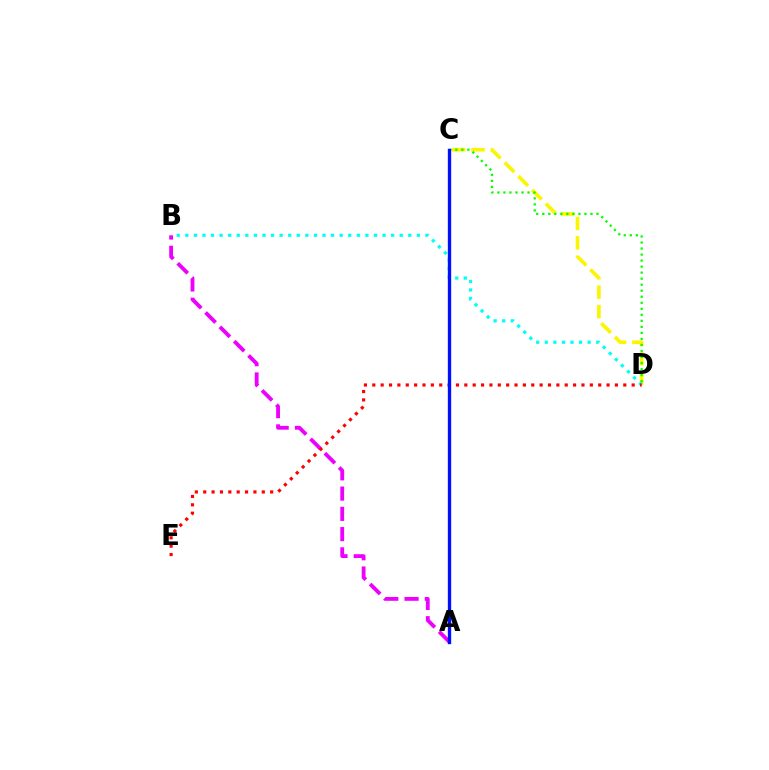{('A', 'B'): [{'color': '#ee00ff', 'line_style': 'dashed', 'thickness': 2.75}], ('C', 'D'): [{'color': '#fcf500', 'line_style': 'dashed', 'thickness': 2.63}, {'color': '#08ff00', 'line_style': 'dotted', 'thickness': 1.64}], ('B', 'D'): [{'color': '#00fff6', 'line_style': 'dotted', 'thickness': 2.33}], ('D', 'E'): [{'color': '#ff0000', 'line_style': 'dotted', 'thickness': 2.27}], ('A', 'C'): [{'color': '#0010ff', 'line_style': 'solid', 'thickness': 2.41}]}